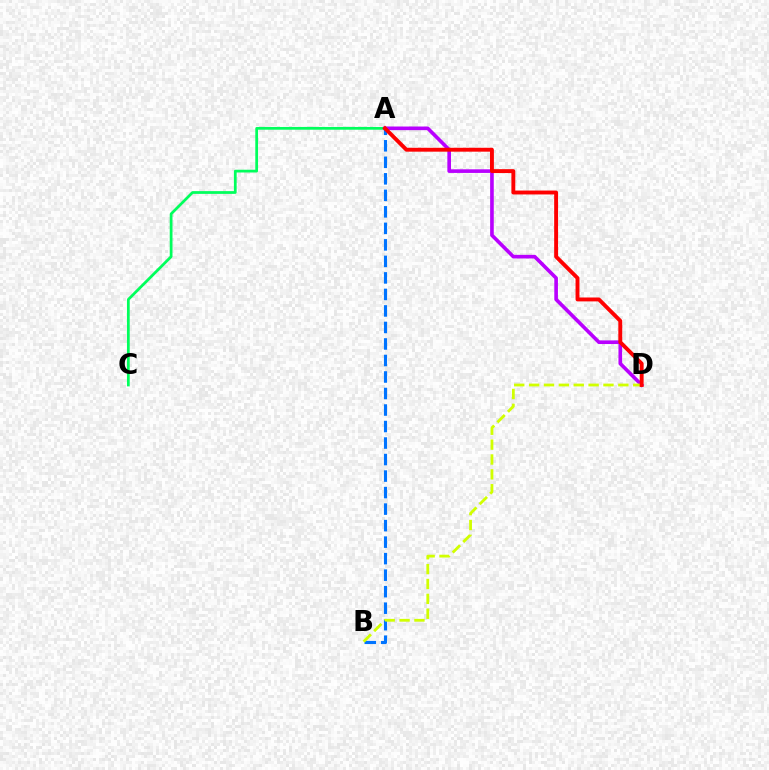{('A', 'C'): [{'color': '#00ff5c', 'line_style': 'solid', 'thickness': 1.98}], ('A', 'D'): [{'color': '#b900ff', 'line_style': 'solid', 'thickness': 2.61}, {'color': '#ff0000', 'line_style': 'solid', 'thickness': 2.8}], ('A', 'B'): [{'color': '#0074ff', 'line_style': 'dashed', 'thickness': 2.24}], ('B', 'D'): [{'color': '#d1ff00', 'line_style': 'dashed', 'thickness': 2.02}]}